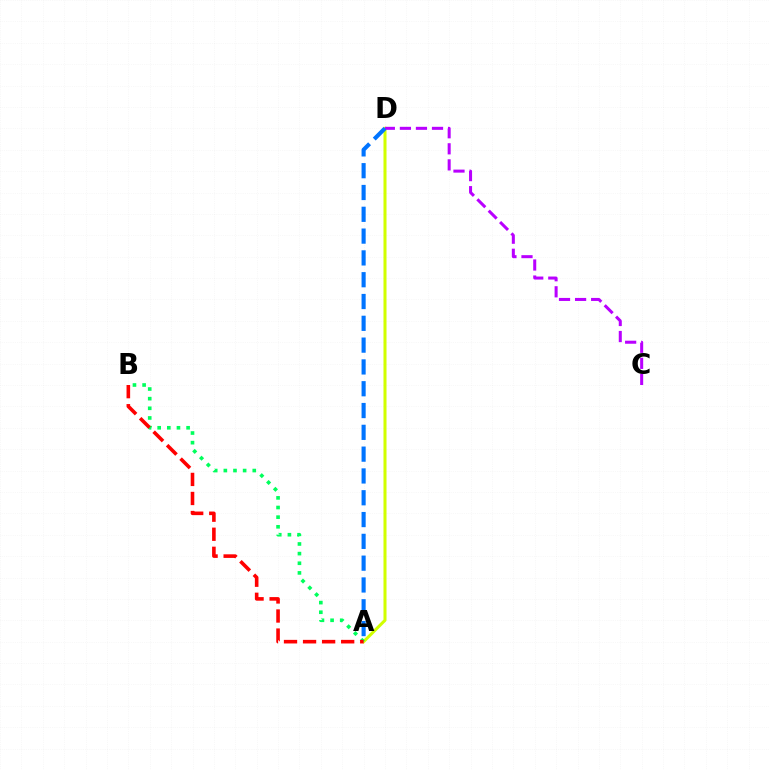{('A', 'D'): [{'color': '#d1ff00', 'line_style': 'solid', 'thickness': 2.19}, {'color': '#0074ff', 'line_style': 'dashed', 'thickness': 2.96}], ('A', 'B'): [{'color': '#00ff5c', 'line_style': 'dotted', 'thickness': 2.62}, {'color': '#ff0000', 'line_style': 'dashed', 'thickness': 2.59}], ('C', 'D'): [{'color': '#b900ff', 'line_style': 'dashed', 'thickness': 2.18}]}